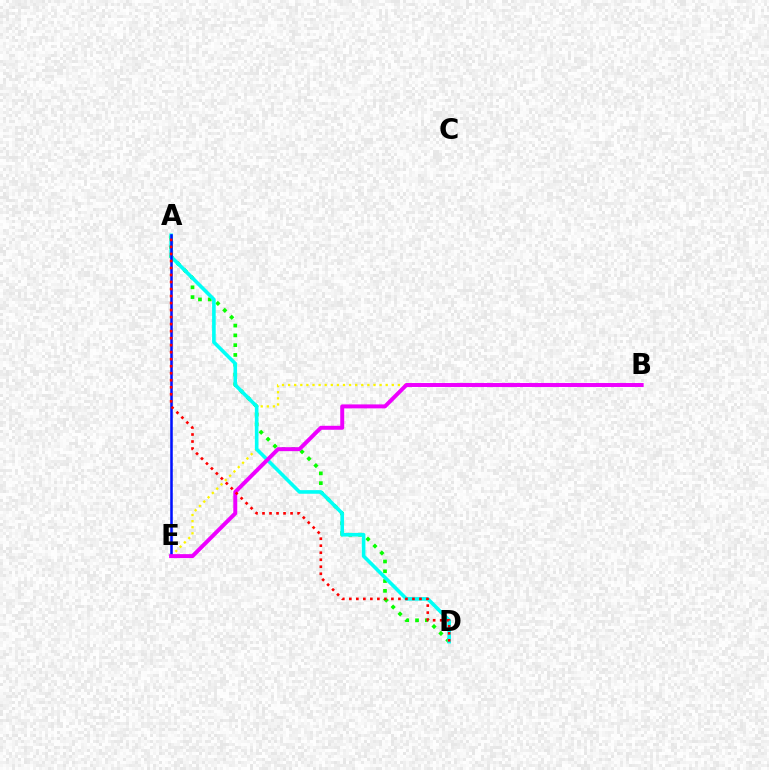{('B', 'E'): [{'color': '#fcf500', 'line_style': 'dotted', 'thickness': 1.66}, {'color': '#ee00ff', 'line_style': 'solid', 'thickness': 2.85}], ('A', 'D'): [{'color': '#08ff00', 'line_style': 'dotted', 'thickness': 2.66}, {'color': '#00fff6', 'line_style': 'solid', 'thickness': 2.59}, {'color': '#ff0000', 'line_style': 'dotted', 'thickness': 1.91}], ('A', 'E'): [{'color': '#0010ff', 'line_style': 'solid', 'thickness': 1.83}]}